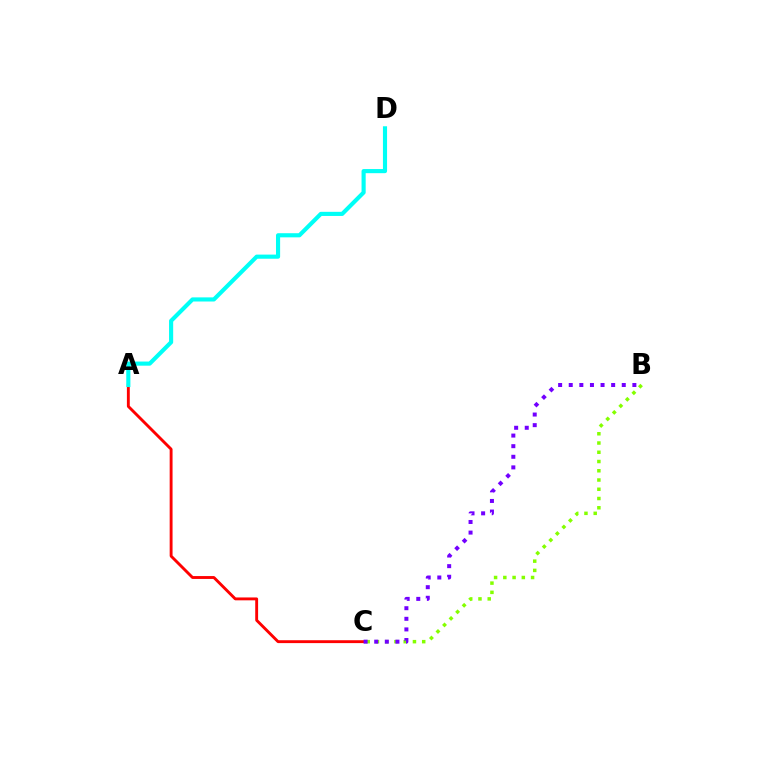{('B', 'C'): [{'color': '#84ff00', 'line_style': 'dotted', 'thickness': 2.51}, {'color': '#7200ff', 'line_style': 'dotted', 'thickness': 2.88}], ('A', 'C'): [{'color': '#ff0000', 'line_style': 'solid', 'thickness': 2.07}], ('A', 'D'): [{'color': '#00fff6', 'line_style': 'solid', 'thickness': 2.97}]}